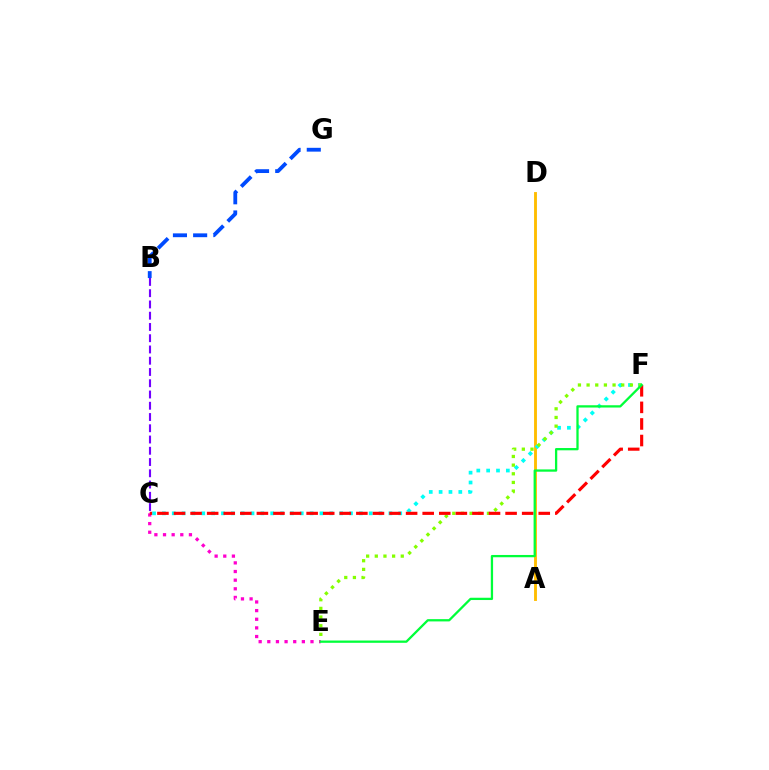{('A', 'D'): [{'color': '#ffbd00', 'line_style': 'solid', 'thickness': 2.07}], ('C', 'F'): [{'color': '#00fff6', 'line_style': 'dotted', 'thickness': 2.68}, {'color': '#ff0000', 'line_style': 'dashed', 'thickness': 2.25}], ('B', 'G'): [{'color': '#004bff', 'line_style': 'dashed', 'thickness': 2.74}], ('B', 'C'): [{'color': '#7200ff', 'line_style': 'dashed', 'thickness': 1.53}], ('C', 'E'): [{'color': '#ff00cf', 'line_style': 'dotted', 'thickness': 2.35}], ('E', 'F'): [{'color': '#84ff00', 'line_style': 'dotted', 'thickness': 2.35}, {'color': '#00ff39', 'line_style': 'solid', 'thickness': 1.64}]}